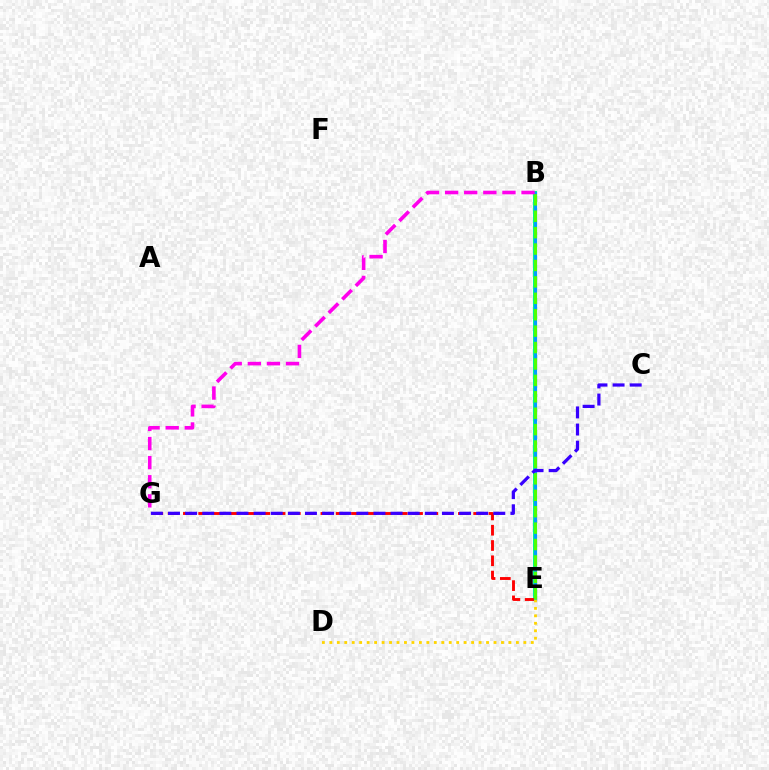{('B', 'E'): [{'color': '#00ff86', 'line_style': 'solid', 'thickness': 2.9}, {'color': '#009eff', 'line_style': 'solid', 'thickness': 2.29}, {'color': '#4fff00', 'line_style': 'dashed', 'thickness': 2.23}], ('E', 'G'): [{'color': '#ff0000', 'line_style': 'dashed', 'thickness': 2.08}], ('C', 'G'): [{'color': '#3700ff', 'line_style': 'dashed', 'thickness': 2.33}], ('D', 'E'): [{'color': '#ffd500', 'line_style': 'dotted', 'thickness': 2.03}], ('B', 'G'): [{'color': '#ff00ed', 'line_style': 'dashed', 'thickness': 2.6}]}